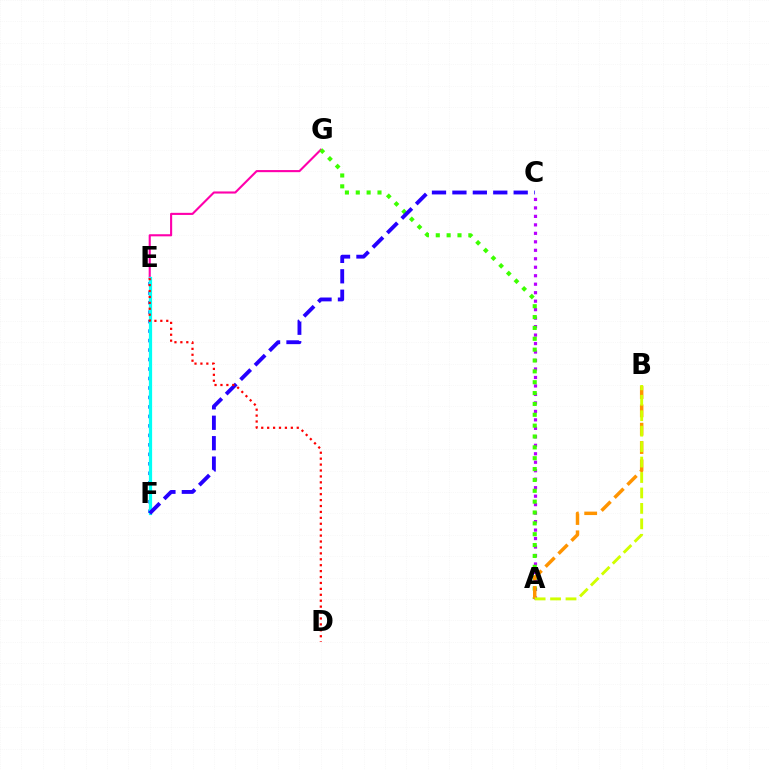{('E', 'G'): [{'color': '#ff00ac', 'line_style': 'solid', 'thickness': 1.52}], ('E', 'F'): [{'color': '#00ff5c', 'line_style': 'solid', 'thickness': 2.04}, {'color': '#0074ff', 'line_style': 'dotted', 'thickness': 2.58}, {'color': '#00fff6', 'line_style': 'solid', 'thickness': 2.33}], ('A', 'C'): [{'color': '#b900ff', 'line_style': 'dotted', 'thickness': 2.3}], ('A', 'G'): [{'color': '#3dff00', 'line_style': 'dotted', 'thickness': 2.95}], ('C', 'F'): [{'color': '#2500ff', 'line_style': 'dashed', 'thickness': 2.77}], ('A', 'B'): [{'color': '#ff9400', 'line_style': 'dashed', 'thickness': 2.49}, {'color': '#d1ff00', 'line_style': 'dashed', 'thickness': 2.1}], ('D', 'E'): [{'color': '#ff0000', 'line_style': 'dotted', 'thickness': 1.61}]}